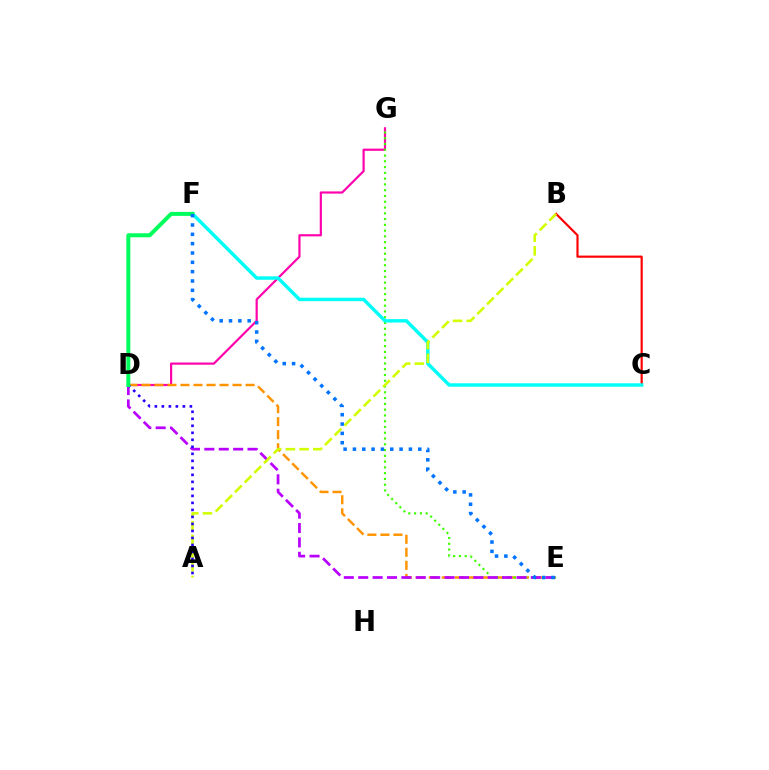{('D', 'G'): [{'color': '#ff00ac', 'line_style': 'solid', 'thickness': 1.57}], ('D', 'E'): [{'color': '#ff9400', 'line_style': 'dashed', 'thickness': 1.77}, {'color': '#b900ff', 'line_style': 'dashed', 'thickness': 1.95}], ('E', 'G'): [{'color': '#3dff00', 'line_style': 'dotted', 'thickness': 1.57}], ('B', 'C'): [{'color': '#ff0000', 'line_style': 'solid', 'thickness': 1.56}], ('C', 'F'): [{'color': '#00fff6', 'line_style': 'solid', 'thickness': 2.48}], ('A', 'B'): [{'color': '#d1ff00', 'line_style': 'dashed', 'thickness': 1.86}], ('A', 'D'): [{'color': '#2500ff', 'line_style': 'dotted', 'thickness': 1.9}], ('D', 'F'): [{'color': '#00ff5c', 'line_style': 'solid', 'thickness': 2.86}], ('E', 'F'): [{'color': '#0074ff', 'line_style': 'dotted', 'thickness': 2.54}]}